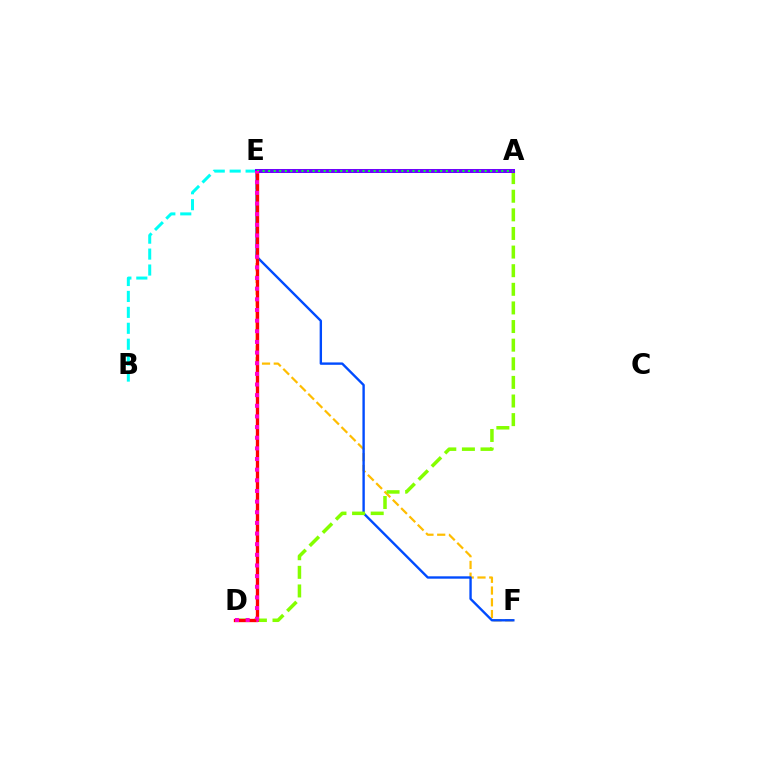{('B', 'E'): [{'color': '#00fff6', 'line_style': 'dashed', 'thickness': 2.16}], ('E', 'F'): [{'color': '#ffbd00', 'line_style': 'dashed', 'thickness': 1.6}, {'color': '#004bff', 'line_style': 'solid', 'thickness': 1.71}], ('A', 'D'): [{'color': '#84ff00', 'line_style': 'dashed', 'thickness': 2.53}], ('D', 'E'): [{'color': '#ff0000', 'line_style': 'solid', 'thickness': 2.39}, {'color': '#ff00cf', 'line_style': 'dotted', 'thickness': 2.89}], ('A', 'E'): [{'color': '#7200ff', 'line_style': 'solid', 'thickness': 2.89}, {'color': '#00ff39', 'line_style': 'dotted', 'thickness': 1.51}]}